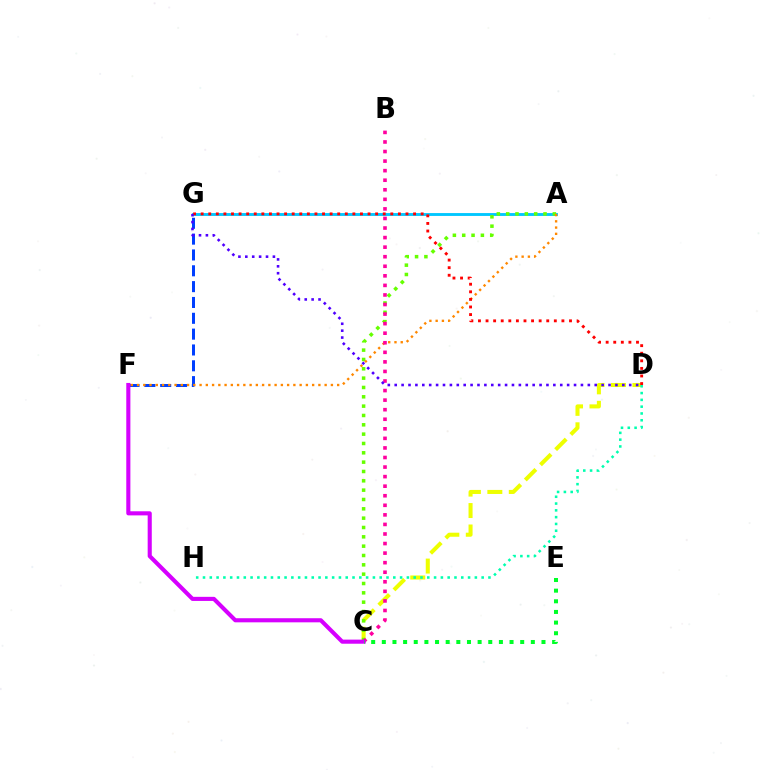{('C', 'D'): [{'color': '#eeff00', 'line_style': 'dashed', 'thickness': 2.91}], ('F', 'G'): [{'color': '#003fff', 'line_style': 'dashed', 'thickness': 2.15}], ('A', 'G'): [{'color': '#00c7ff', 'line_style': 'solid', 'thickness': 2.07}], ('A', 'C'): [{'color': '#66ff00', 'line_style': 'dotted', 'thickness': 2.54}], ('A', 'F'): [{'color': '#ff8800', 'line_style': 'dotted', 'thickness': 1.7}], ('B', 'C'): [{'color': '#ff00a0', 'line_style': 'dotted', 'thickness': 2.6}], ('C', 'F'): [{'color': '#d600ff', 'line_style': 'solid', 'thickness': 2.95}], ('D', 'H'): [{'color': '#00ffaf', 'line_style': 'dotted', 'thickness': 1.85}], ('D', 'G'): [{'color': '#ff0000', 'line_style': 'dotted', 'thickness': 2.06}, {'color': '#4f00ff', 'line_style': 'dotted', 'thickness': 1.87}], ('C', 'E'): [{'color': '#00ff27', 'line_style': 'dotted', 'thickness': 2.89}]}